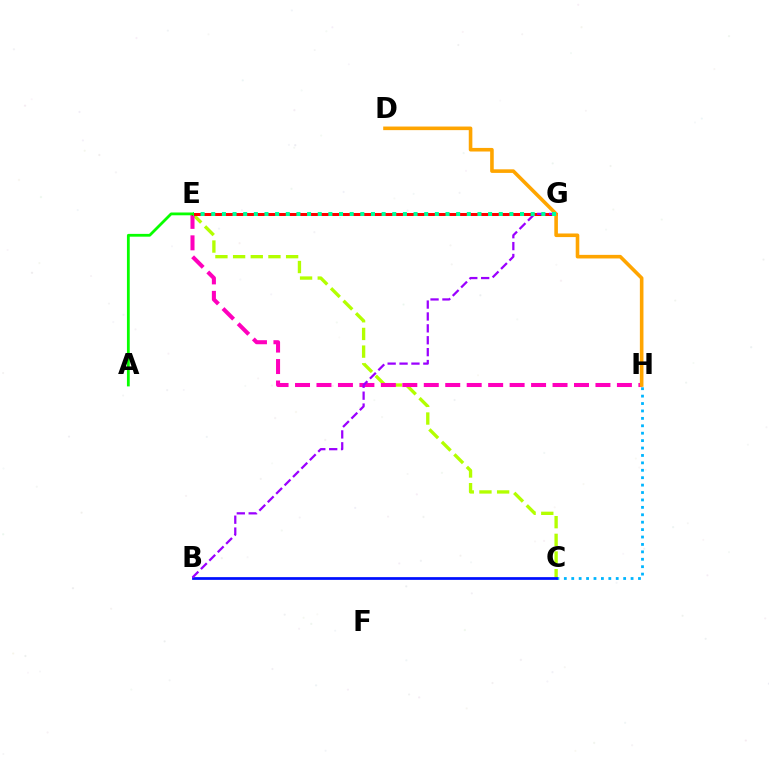{('C', 'E'): [{'color': '#b3ff00', 'line_style': 'dashed', 'thickness': 2.4}], ('C', 'H'): [{'color': '#00b5ff', 'line_style': 'dotted', 'thickness': 2.01}], ('B', 'C'): [{'color': '#0010ff', 'line_style': 'solid', 'thickness': 1.97}], ('E', 'H'): [{'color': '#ff00bd', 'line_style': 'dashed', 'thickness': 2.92}], ('E', 'G'): [{'color': '#ff0000', 'line_style': 'solid', 'thickness': 2.15}, {'color': '#00ff9d', 'line_style': 'dotted', 'thickness': 2.89}], ('D', 'H'): [{'color': '#ffa500', 'line_style': 'solid', 'thickness': 2.59}], ('B', 'G'): [{'color': '#9b00ff', 'line_style': 'dashed', 'thickness': 1.62}], ('A', 'E'): [{'color': '#08ff00', 'line_style': 'solid', 'thickness': 2.01}]}